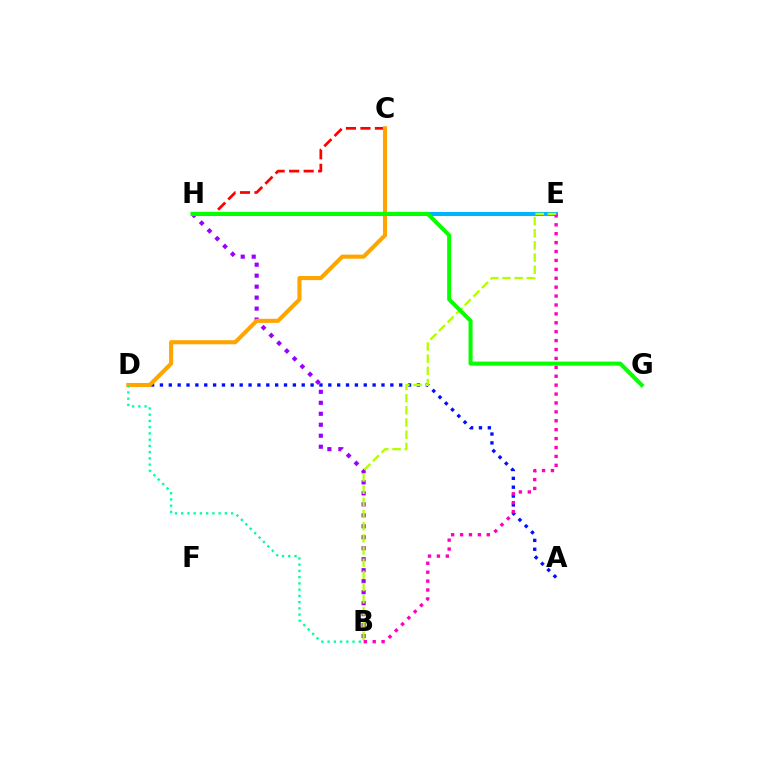{('A', 'D'): [{'color': '#0010ff', 'line_style': 'dotted', 'thickness': 2.41}], ('C', 'H'): [{'color': '#ff0000', 'line_style': 'dashed', 'thickness': 1.97}], ('B', 'H'): [{'color': '#9b00ff', 'line_style': 'dotted', 'thickness': 2.98}], ('C', 'D'): [{'color': '#ffa500', 'line_style': 'solid', 'thickness': 2.95}], ('B', 'D'): [{'color': '#00ff9d', 'line_style': 'dotted', 'thickness': 1.7}], ('E', 'H'): [{'color': '#00b5ff', 'line_style': 'solid', 'thickness': 2.92}], ('B', 'E'): [{'color': '#ff00bd', 'line_style': 'dotted', 'thickness': 2.42}, {'color': '#b3ff00', 'line_style': 'dashed', 'thickness': 1.65}], ('G', 'H'): [{'color': '#08ff00', 'line_style': 'solid', 'thickness': 2.91}]}